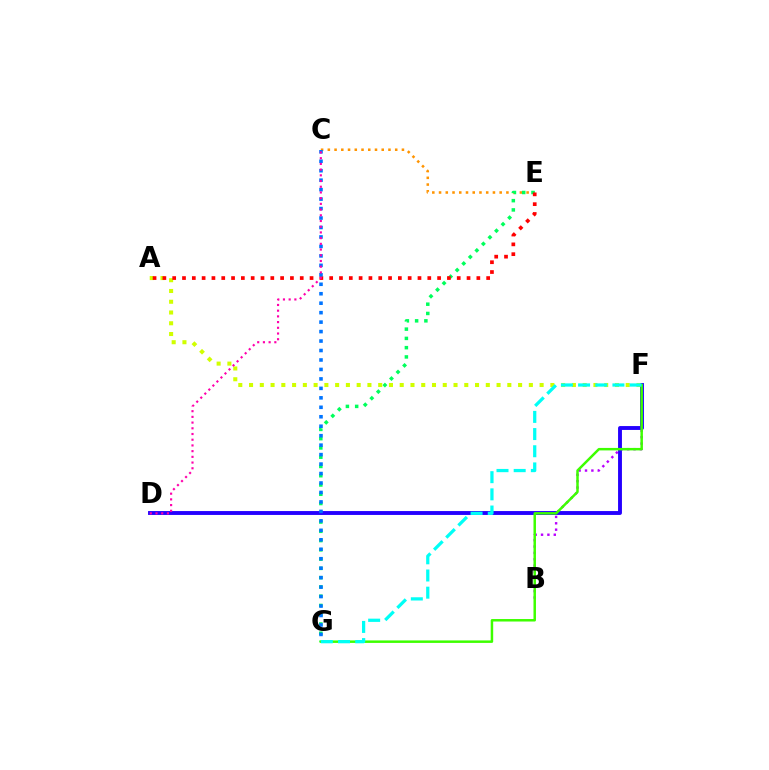{('C', 'E'): [{'color': '#ff9400', 'line_style': 'dotted', 'thickness': 1.83}], ('B', 'F'): [{'color': '#b900ff', 'line_style': 'dotted', 'thickness': 1.73}], ('E', 'G'): [{'color': '#00ff5c', 'line_style': 'dotted', 'thickness': 2.52}], ('D', 'F'): [{'color': '#2500ff', 'line_style': 'solid', 'thickness': 2.8}], ('A', 'F'): [{'color': '#d1ff00', 'line_style': 'dotted', 'thickness': 2.92}], ('A', 'E'): [{'color': '#ff0000', 'line_style': 'dotted', 'thickness': 2.67}], ('F', 'G'): [{'color': '#3dff00', 'line_style': 'solid', 'thickness': 1.79}, {'color': '#00fff6', 'line_style': 'dashed', 'thickness': 2.33}], ('C', 'G'): [{'color': '#0074ff', 'line_style': 'dotted', 'thickness': 2.57}], ('C', 'D'): [{'color': '#ff00ac', 'line_style': 'dotted', 'thickness': 1.55}]}